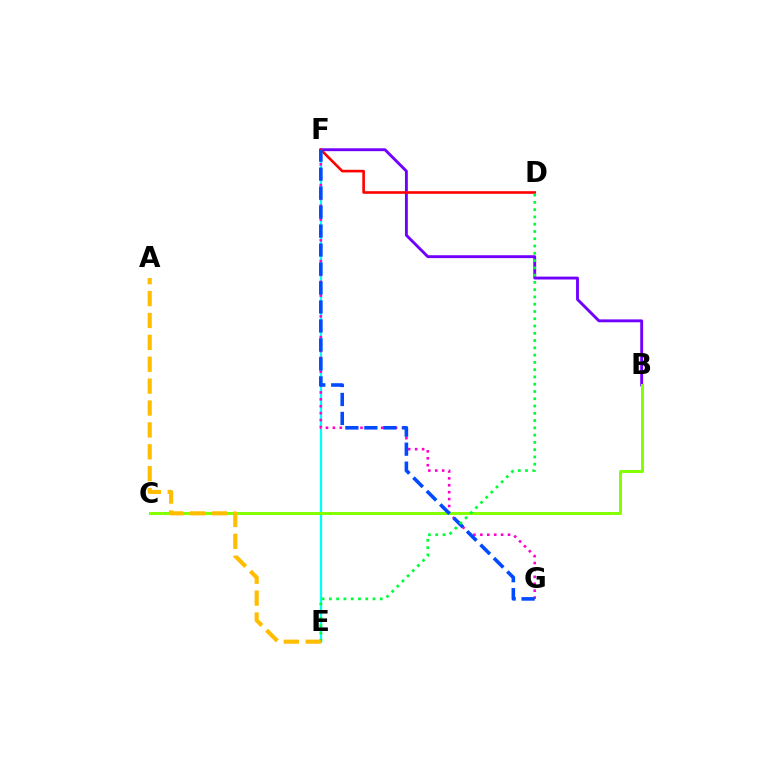{('E', 'F'): [{'color': '#00fff6', 'line_style': 'solid', 'thickness': 1.63}], ('B', 'F'): [{'color': '#7200ff', 'line_style': 'solid', 'thickness': 2.07}], ('D', 'F'): [{'color': '#ff0000', 'line_style': 'solid', 'thickness': 1.89}], ('F', 'G'): [{'color': '#ff00cf', 'line_style': 'dotted', 'thickness': 1.88}, {'color': '#004bff', 'line_style': 'dashed', 'thickness': 2.58}], ('B', 'C'): [{'color': '#84ff00', 'line_style': 'solid', 'thickness': 2.13}], ('D', 'E'): [{'color': '#00ff39', 'line_style': 'dotted', 'thickness': 1.98}], ('A', 'E'): [{'color': '#ffbd00', 'line_style': 'dashed', 'thickness': 2.97}]}